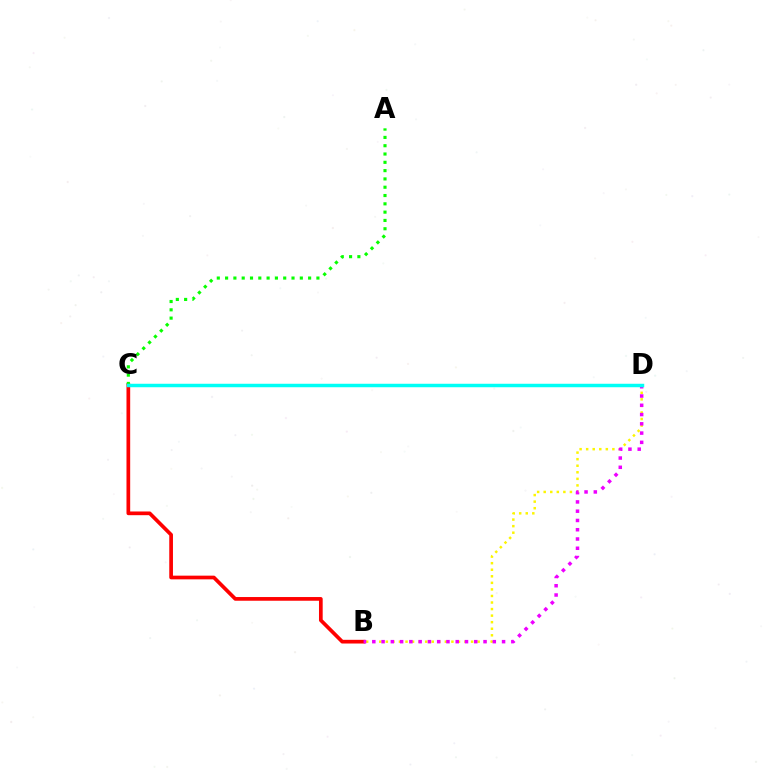{('B', 'C'): [{'color': '#ff0000', 'line_style': 'solid', 'thickness': 2.66}], ('A', 'C'): [{'color': '#08ff00', 'line_style': 'dotted', 'thickness': 2.26}], ('B', 'D'): [{'color': '#fcf500', 'line_style': 'dotted', 'thickness': 1.78}, {'color': '#ee00ff', 'line_style': 'dotted', 'thickness': 2.52}], ('C', 'D'): [{'color': '#0010ff', 'line_style': 'dashed', 'thickness': 2.13}, {'color': '#00fff6', 'line_style': 'solid', 'thickness': 2.51}]}